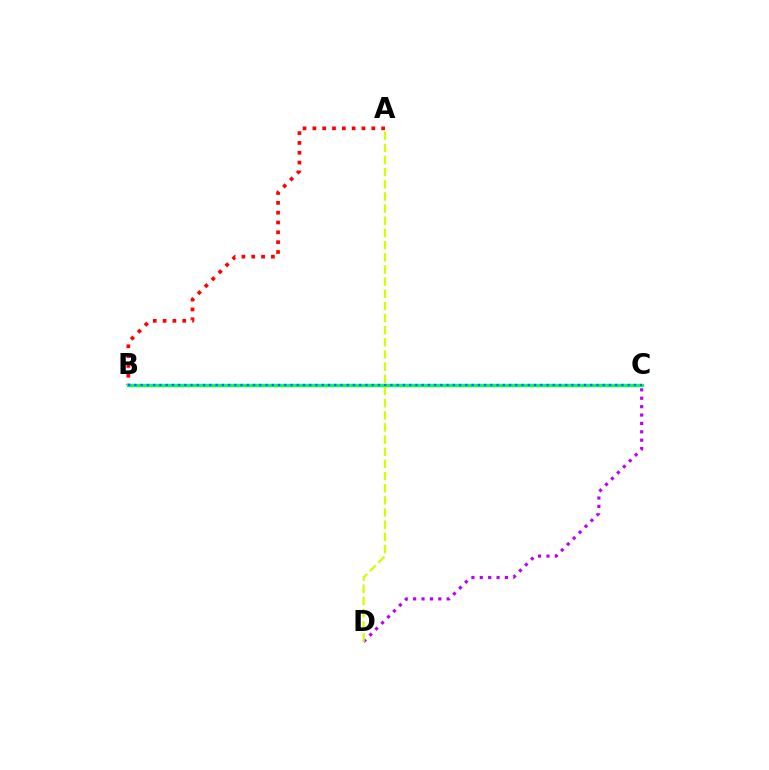{('A', 'B'): [{'color': '#ff0000', 'line_style': 'dotted', 'thickness': 2.67}], ('B', 'C'): [{'color': '#00ff5c', 'line_style': 'solid', 'thickness': 2.38}, {'color': '#0074ff', 'line_style': 'dotted', 'thickness': 1.7}], ('C', 'D'): [{'color': '#b900ff', 'line_style': 'dotted', 'thickness': 2.28}], ('A', 'D'): [{'color': '#d1ff00', 'line_style': 'dashed', 'thickness': 1.65}]}